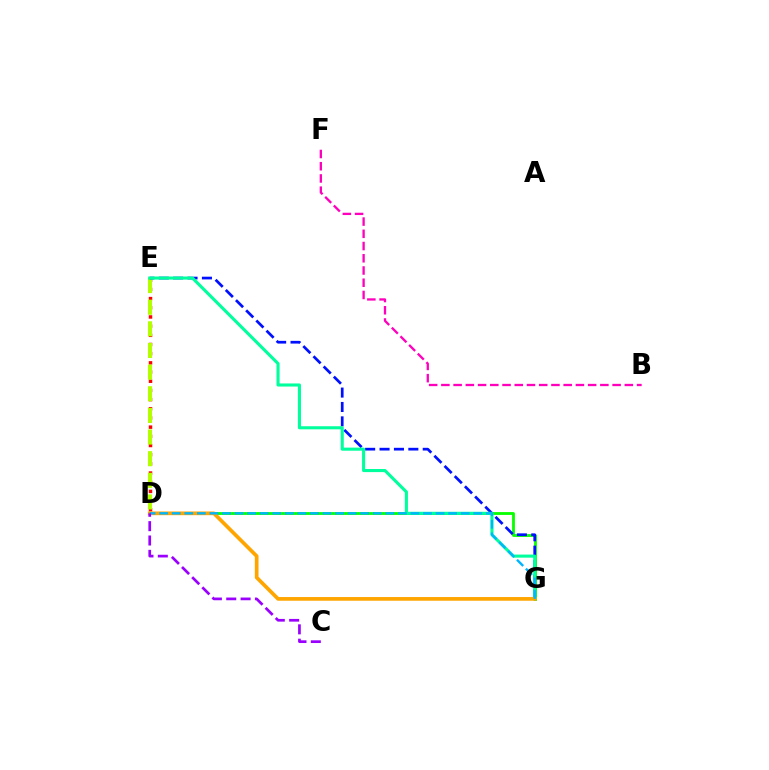{('D', 'G'): [{'color': '#08ff00', 'line_style': 'solid', 'thickness': 2.03}, {'color': '#ffa500', 'line_style': 'solid', 'thickness': 2.66}, {'color': '#00b5ff', 'line_style': 'dashed', 'thickness': 1.71}], ('D', 'E'): [{'color': '#ff0000', 'line_style': 'dotted', 'thickness': 2.49}, {'color': '#b3ff00', 'line_style': 'dashed', 'thickness': 2.94}], ('B', 'F'): [{'color': '#ff00bd', 'line_style': 'dashed', 'thickness': 1.66}], ('E', 'G'): [{'color': '#0010ff', 'line_style': 'dashed', 'thickness': 1.96}, {'color': '#00ff9d', 'line_style': 'solid', 'thickness': 2.22}], ('C', 'D'): [{'color': '#9b00ff', 'line_style': 'dashed', 'thickness': 1.95}]}